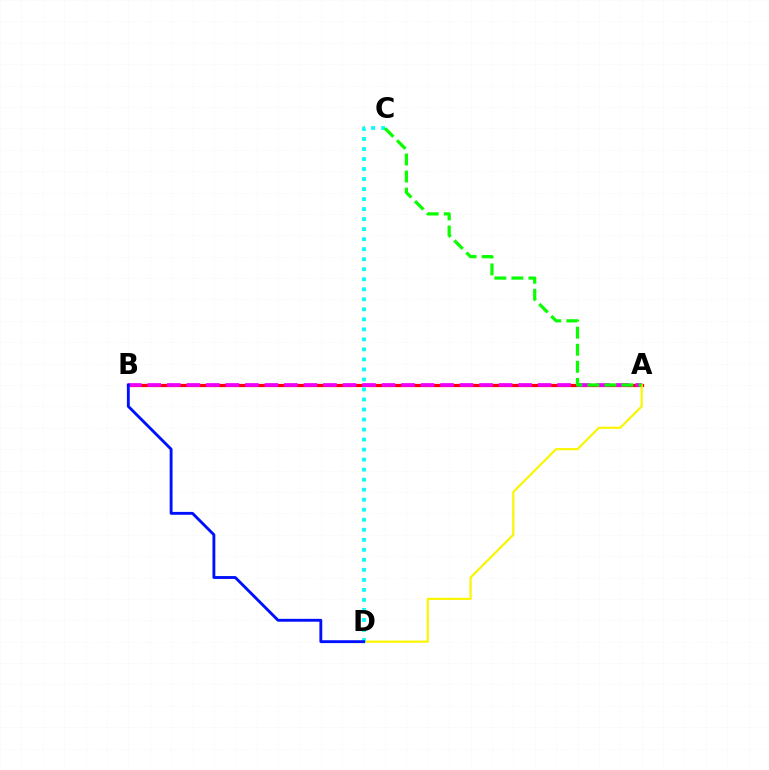{('A', 'B'): [{'color': '#ff0000', 'line_style': 'solid', 'thickness': 2.31}, {'color': '#ee00ff', 'line_style': 'dashed', 'thickness': 2.65}], ('A', 'D'): [{'color': '#fcf500', 'line_style': 'solid', 'thickness': 1.57}], ('C', 'D'): [{'color': '#00fff6', 'line_style': 'dotted', 'thickness': 2.72}], ('B', 'D'): [{'color': '#0010ff', 'line_style': 'solid', 'thickness': 2.07}], ('A', 'C'): [{'color': '#08ff00', 'line_style': 'dashed', 'thickness': 2.31}]}